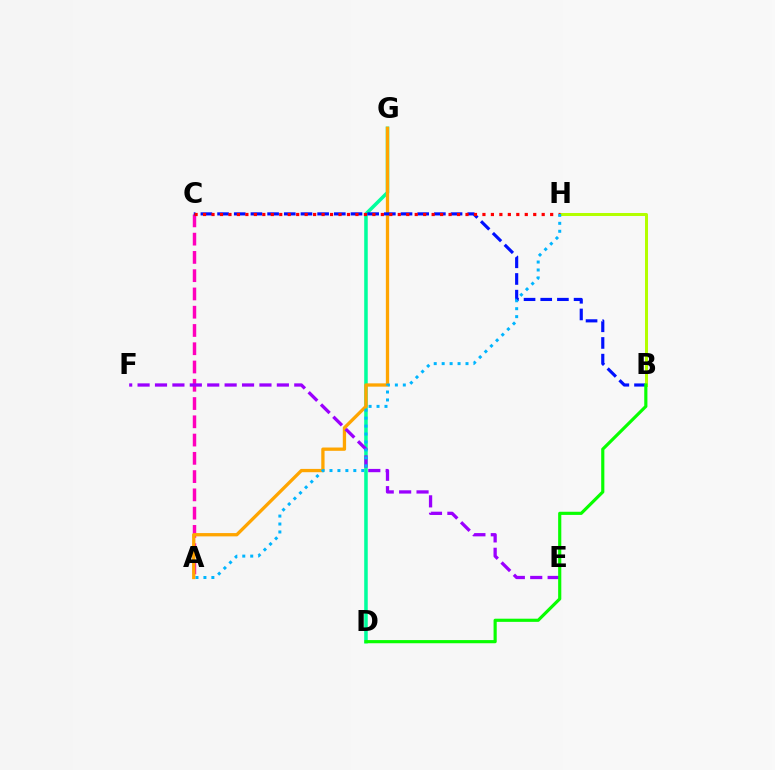{('D', 'G'): [{'color': '#00ff9d', 'line_style': 'solid', 'thickness': 2.54}], ('A', 'C'): [{'color': '#ff00bd', 'line_style': 'dashed', 'thickness': 2.48}], ('A', 'G'): [{'color': '#ffa500', 'line_style': 'solid', 'thickness': 2.37}], ('B', 'C'): [{'color': '#0010ff', 'line_style': 'dashed', 'thickness': 2.27}], ('E', 'F'): [{'color': '#9b00ff', 'line_style': 'dashed', 'thickness': 2.37}], ('B', 'H'): [{'color': '#b3ff00', 'line_style': 'solid', 'thickness': 2.17}], ('C', 'H'): [{'color': '#ff0000', 'line_style': 'dotted', 'thickness': 2.3}], ('B', 'D'): [{'color': '#08ff00', 'line_style': 'solid', 'thickness': 2.27}], ('A', 'H'): [{'color': '#00b5ff', 'line_style': 'dotted', 'thickness': 2.16}]}